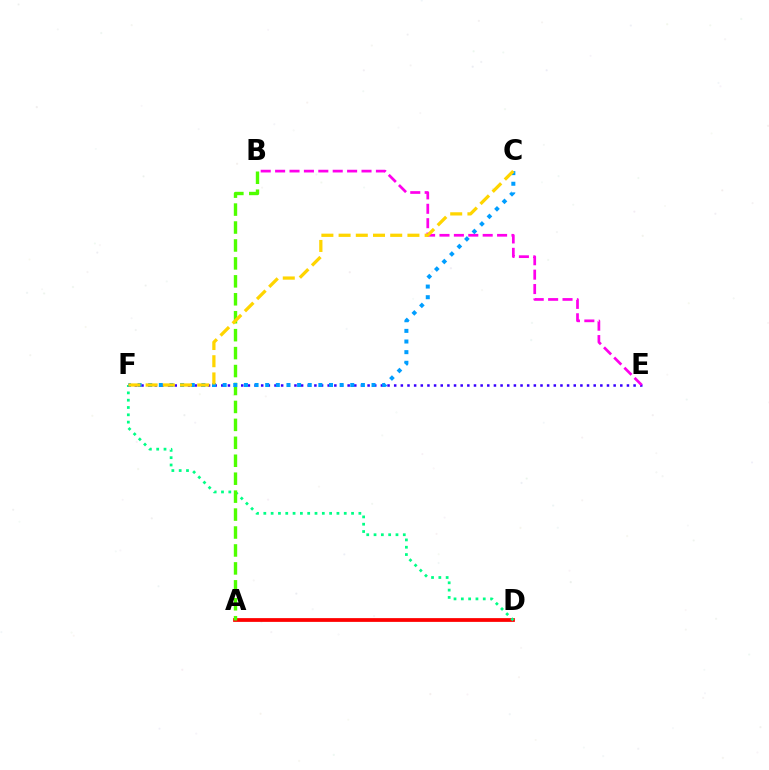{('A', 'D'): [{'color': '#ff0000', 'line_style': 'solid', 'thickness': 2.71}], ('D', 'F'): [{'color': '#00ff86', 'line_style': 'dotted', 'thickness': 1.99}], ('A', 'B'): [{'color': '#4fff00', 'line_style': 'dashed', 'thickness': 2.44}], ('E', 'F'): [{'color': '#3700ff', 'line_style': 'dotted', 'thickness': 1.81}], ('B', 'E'): [{'color': '#ff00ed', 'line_style': 'dashed', 'thickness': 1.96}], ('C', 'F'): [{'color': '#009eff', 'line_style': 'dotted', 'thickness': 2.89}, {'color': '#ffd500', 'line_style': 'dashed', 'thickness': 2.34}]}